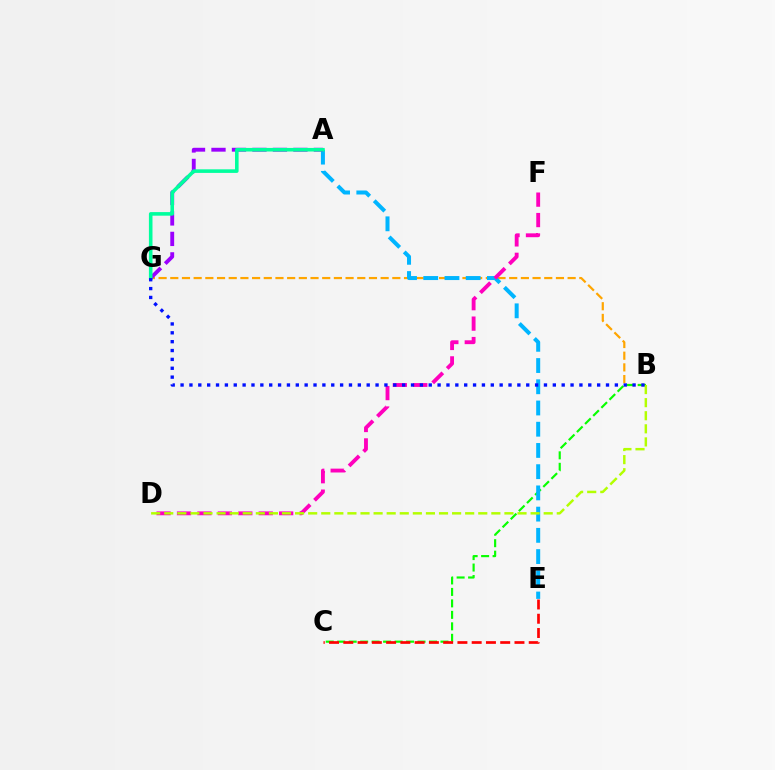{('B', 'G'): [{'color': '#ffa500', 'line_style': 'dashed', 'thickness': 1.59}, {'color': '#0010ff', 'line_style': 'dotted', 'thickness': 2.41}], ('B', 'C'): [{'color': '#08ff00', 'line_style': 'dashed', 'thickness': 1.56}], ('C', 'E'): [{'color': '#ff0000', 'line_style': 'dashed', 'thickness': 1.94}], ('A', 'E'): [{'color': '#00b5ff', 'line_style': 'dashed', 'thickness': 2.88}], ('A', 'G'): [{'color': '#9b00ff', 'line_style': 'dashed', 'thickness': 2.78}, {'color': '#00ff9d', 'line_style': 'solid', 'thickness': 2.58}], ('D', 'F'): [{'color': '#ff00bd', 'line_style': 'dashed', 'thickness': 2.78}], ('B', 'D'): [{'color': '#b3ff00', 'line_style': 'dashed', 'thickness': 1.78}]}